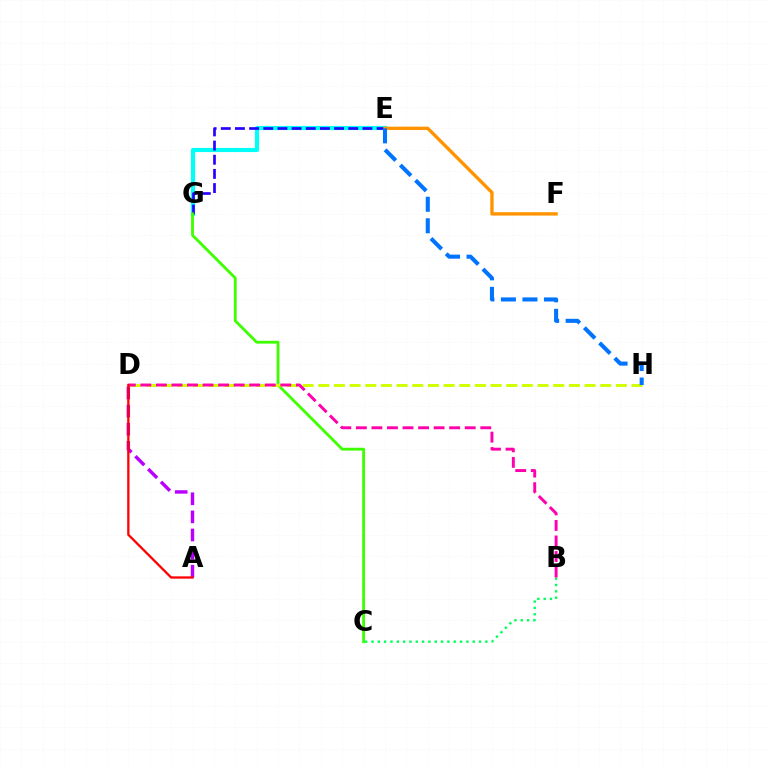{('E', 'G'): [{'color': '#00fff6', 'line_style': 'solid', 'thickness': 2.99}, {'color': '#2500ff', 'line_style': 'dashed', 'thickness': 1.92}], ('A', 'D'): [{'color': '#b900ff', 'line_style': 'dashed', 'thickness': 2.46}, {'color': '#ff0000', 'line_style': 'solid', 'thickness': 1.65}], ('B', 'C'): [{'color': '#00ff5c', 'line_style': 'dotted', 'thickness': 1.72}], ('E', 'F'): [{'color': '#ff9400', 'line_style': 'solid', 'thickness': 2.42}], ('C', 'G'): [{'color': '#3dff00', 'line_style': 'solid', 'thickness': 2.03}], ('D', 'H'): [{'color': '#d1ff00', 'line_style': 'dashed', 'thickness': 2.13}], ('E', 'H'): [{'color': '#0074ff', 'line_style': 'dashed', 'thickness': 2.93}], ('B', 'D'): [{'color': '#ff00ac', 'line_style': 'dashed', 'thickness': 2.11}]}